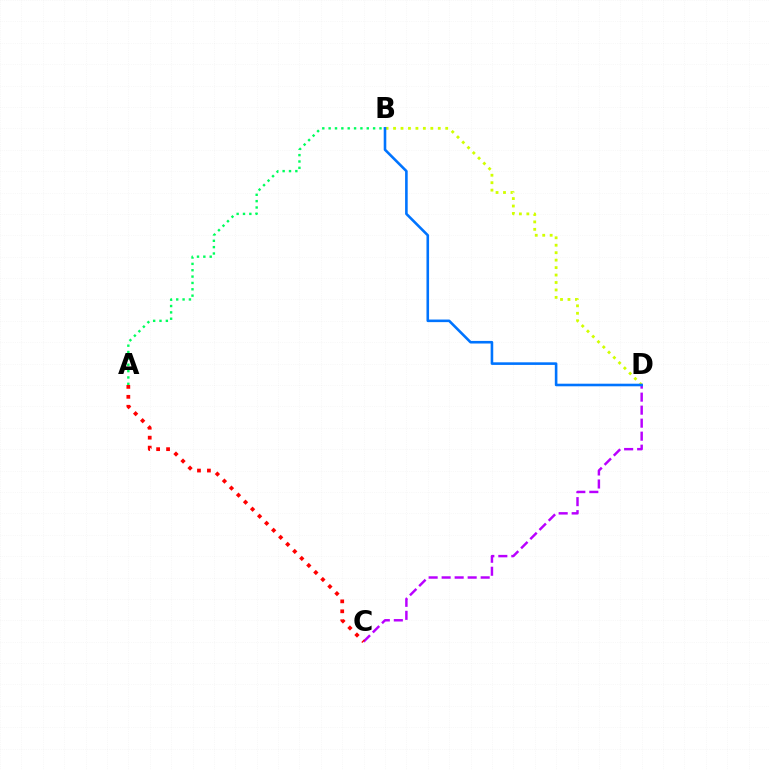{('B', 'D'): [{'color': '#d1ff00', 'line_style': 'dotted', 'thickness': 2.02}, {'color': '#0074ff', 'line_style': 'solid', 'thickness': 1.87}], ('C', 'D'): [{'color': '#b900ff', 'line_style': 'dashed', 'thickness': 1.77}], ('A', 'C'): [{'color': '#ff0000', 'line_style': 'dotted', 'thickness': 2.7}], ('A', 'B'): [{'color': '#00ff5c', 'line_style': 'dotted', 'thickness': 1.73}]}